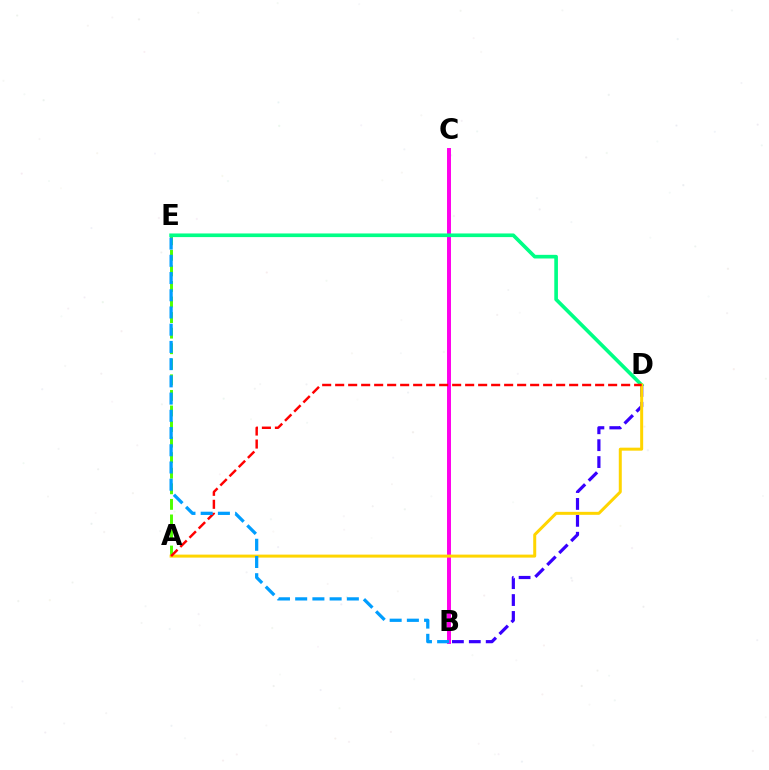{('A', 'E'): [{'color': '#4fff00', 'line_style': 'dashed', 'thickness': 2.11}], ('B', 'C'): [{'color': '#ff00ed', 'line_style': 'solid', 'thickness': 2.85}], ('D', 'E'): [{'color': '#00ff86', 'line_style': 'solid', 'thickness': 2.62}], ('B', 'D'): [{'color': '#3700ff', 'line_style': 'dashed', 'thickness': 2.3}], ('A', 'D'): [{'color': '#ffd500', 'line_style': 'solid', 'thickness': 2.16}, {'color': '#ff0000', 'line_style': 'dashed', 'thickness': 1.77}], ('B', 'E'): [{'color': '#009eff', 'line_style': 'dashed', 'thickness': 2.34}]}